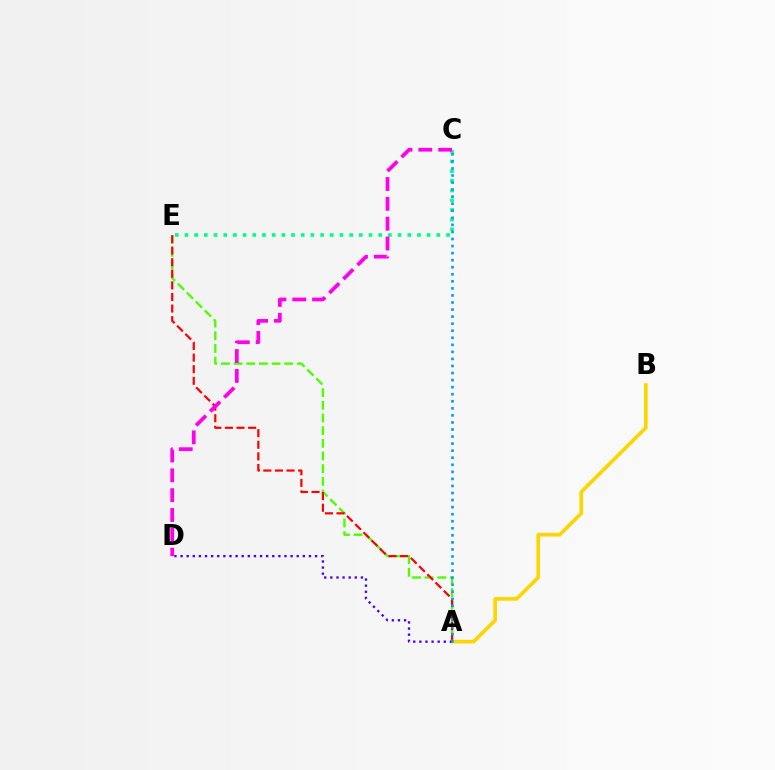{('A', 'E'): [{'color': '#4fff00', 'line_style': 'dashed', 'thickness': 1.72}, {'color': '#ff0000', 'line_style': 'dashed', 'thickness': 1.58}], ('A', 'B'): [{'color': '#ffd500', 'line_style': 'solid', 'thickness': 2.63}], ('C', 'E'): [{'color': '#00ff86', 'line_style': 'dotted', 'thickness': 2.63}], ('A', 'D'): [{'color': '#3700ff', 'line_style': 'dotted', 'thickness': 1.66}], ('C', 'D'): [{'color': '#ff00ed', 'line_style': 'dashed', 'thickness': 2.7}], ('A', 'C'): [{'color': '#009eff', 'line_style': 'dotted', 'thickness': 1.92}]}